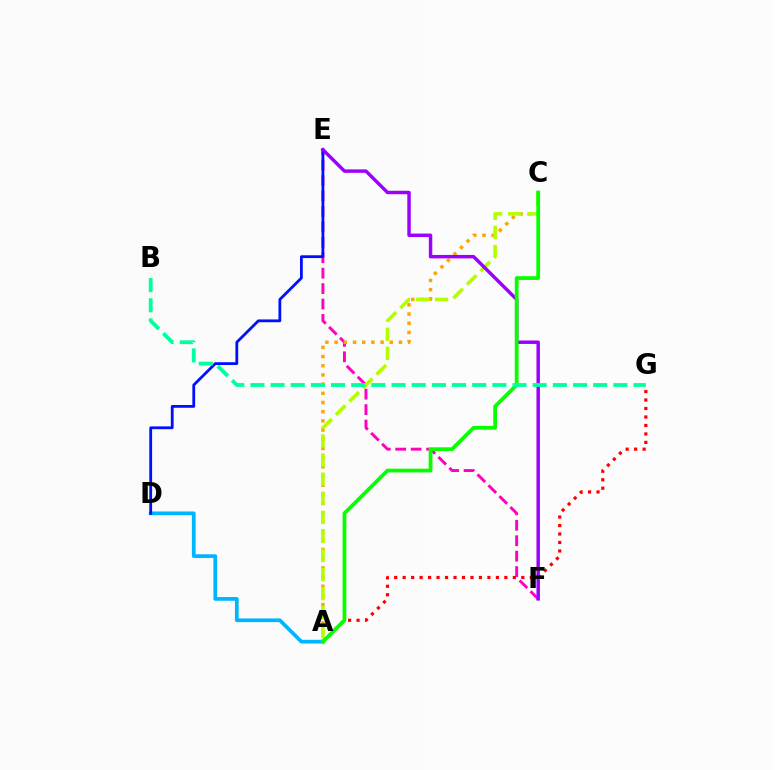{('E', 'F'): [{'color': '#ff00bd', 'line_style': 'dashed', 'thickness': 2.1}, {'color': '#9b00ff', 'line_style': 'solid', 'thickness': 2.48}], ('A', 'D'): [{'color': '#00b5ff', 'line_style': 'solid', 'thickness': 2.68}], ('D', 'E'): [{'color': '#0010ff', 'line_style': 'solid', 'thickness': 2.01}], ('A', 'G'): [{'color': '#ff0000', 'line_style': 'dotted', 'thickness': 2.3}], ('A', 'C'): [{'color': '#ffa500', 'line_style': 'dotted', 'thickness': 2.5}, {'color': '#b3ff00', 'line_style': 'dashed', 'thickness': 2.59}, {'color': '#08ff00', 'line_style': 'solid', 'thickness': 2.71}], ('B', 'G'): [{'color': '#00ff9d', 'line_style': 'dashed', 'thickness': 2.74}]}